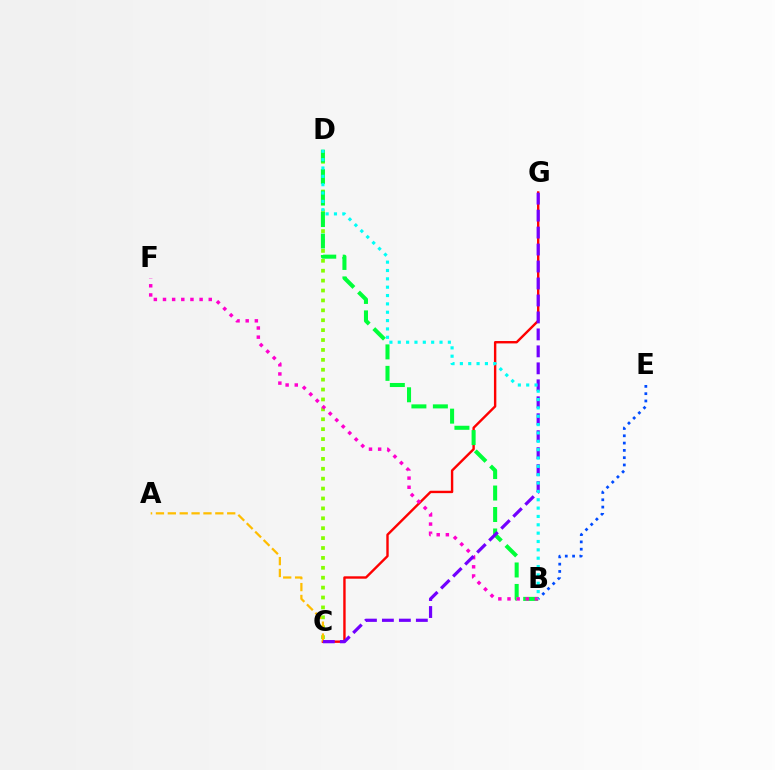{('C', 'G'): [{'color': '#ff0000', 'line_style': 'solid', 'thickness': 1.73}, {'color': '#7200ff', 'line_style': 'dashed', 'thickness': 2.31}], ('C', 'D'): [{'color': '#84ff00', 'line_style': 'dotted', 'thickness': 2.69}], ('B', 'D'): [{'color': '#00ff39', 'line_style': 'dashed', 'thickness': 2.92}, {'color': '#00fff6', 'line_style': 'dotted', 'thickness': 2.27}], ('B', 'E'): [{'color': '#004bff', 'line_style': 'dotted', 'thickness': 1.98}], ('B', 'F'): [{'color': '#ff00cf', 'line_style': 'dotted', 'thickness': 2.49}], ('A', 'C'): [{'color': '#ffbd00', 'line_style': 'dashed', 'thickness': 1.61}]}